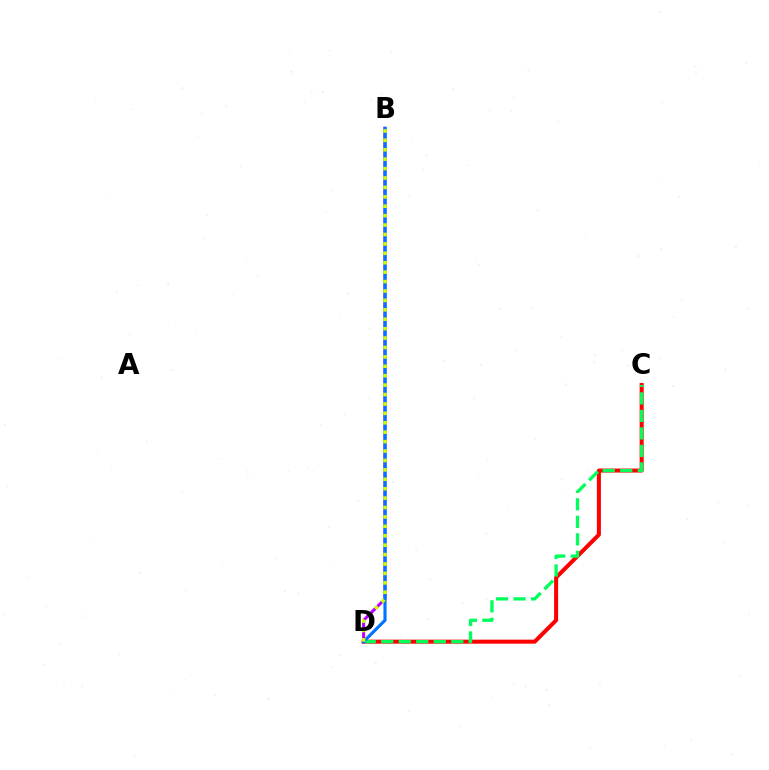{('C', 'D'): [{'color': '#ff0000', 'line_style': 'solid', 'thickness': 2.9}, {'color': '#00ff5c', 'line_style': 'dashed', 'thickness': 2.38}], ('B', 'D'): [{'color': '#b900ff', 'line_style': 'solid', 'thickness': 2.18}, {'color': '#0074ff', 'line_style': 'solid', 'thickness': 2.27}, {'color': '#d1ff00', 'line_style': 'dotted', 'thickness': 2.56}]}